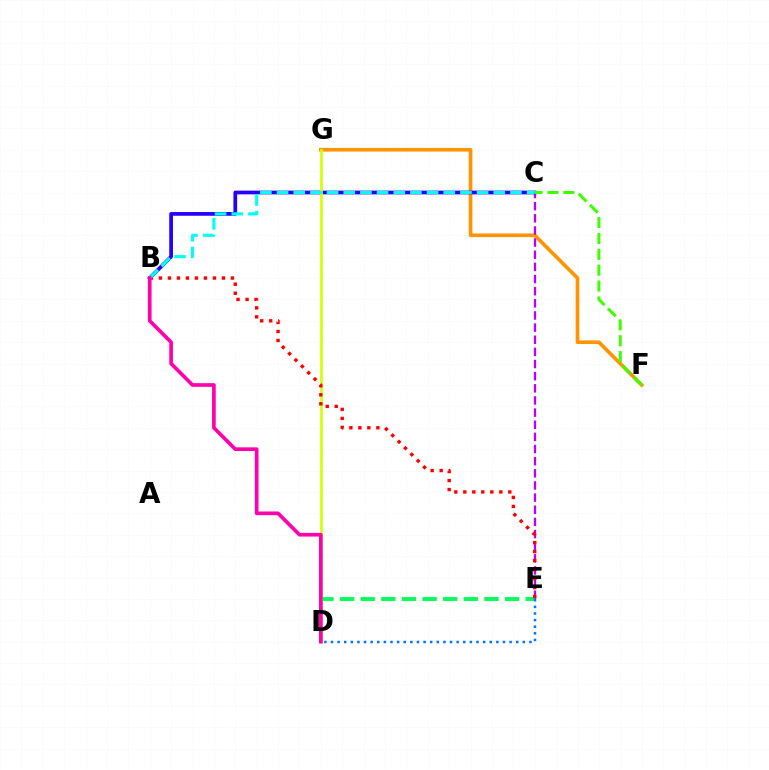{('F', 'G'): [{'color': '#ff9400', 'line_style': 'solid', 'thickness': 2.64}], ('C', 'E'): [{'color': '#b900ff', 'line_style': 'dashed', 'thickness': 1.65}], ('B', 'C'): [{'color': '#2500ff', 'line_style': 'solid', 'thickness': 2.69}, {'color': '#00fff6', 'line_style': 'dashed', 'thickness': 2.26}], ('D', 'E'): [{'color': '#00ff5c', 'line_style': 'dashed', 'thickness': 2.8}, {'color': '#0074ff', 'line_style': 'dotted', 'thickness': 1.8}], ('D', 'G'): [{'color': '#d1ff00', 'line_style': 'solid', 'thickness': 1.93}], ('C', 'F'): [{'color': '#3dff00', 'line_style': 'dashed', 'thickness': 2.16}], ('B', 'E'): [{'color': '#ff0000', 'line_style': 'dotted', 'thickness': 2.45}], ('B', 'D'): [{'color': '#ff00ac', 'line_style': 'solid', 'thickness': 2.64}]}